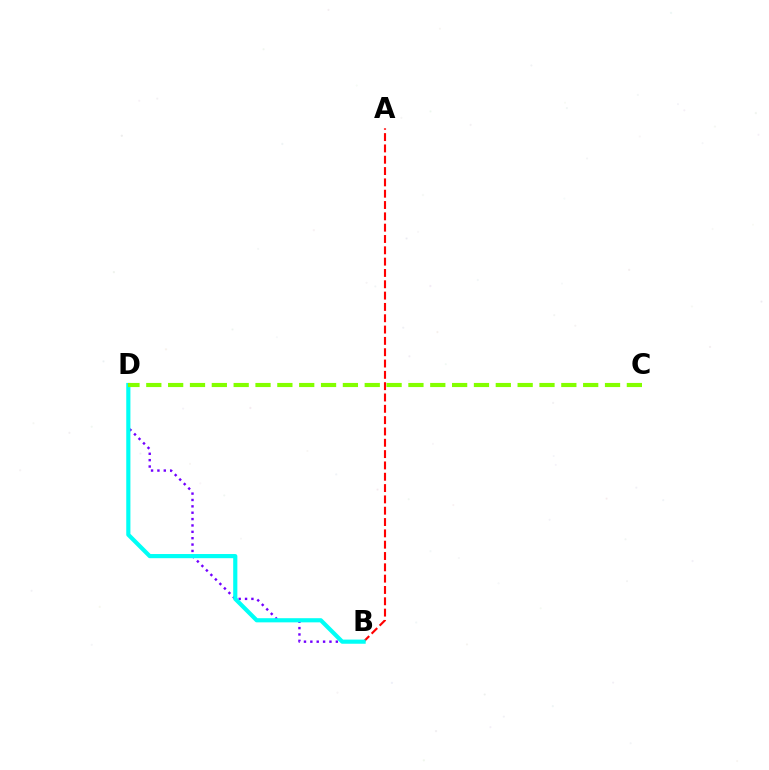{('A', 'B'): [{'color': '#ff0000', 'line_style': 'dashed', 'thickness': 1.54}], ('B', 'D'): [{'color': '#7200ff', 'line_style': 'dotted', 'thickness': 1.73}, {'color': '#00fff6', 'line_style': 'solid', 'thickness': 2.99}], ('C', 'D'): [{'color': '#84ff00', 'line_style': 'dashed', 'thickness': 2.97}]}